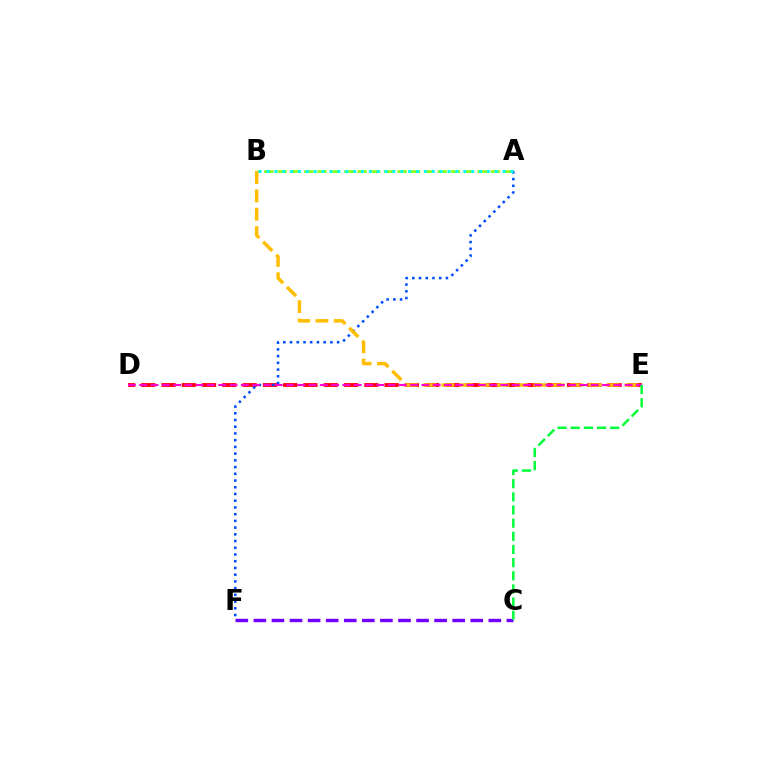{('D', 'E'): [{'color': '#ff0000', 'line_style': 'dashed', 'thickness': 2.75}, {'color': '#ff00cf', 'line_style': 'dashed', 'thickness': 1.53}], ('A', 'B'): [{'color': '#84ff00', 'line_style': 'dashed', 'thickness': 1.81}, {'color': '#00fff6', 'line_style': 'dotted', 'thickness': 2.14}], ('A', 'F'): [{'color': '#004bff', 'line_style': 'dotted', 'thickness': 1.83}], ('B', 'E'): [{'color': '#ffbd00', 'line_style': 'dashed', 'thickness': 2.49}], ('C', 'F'): [{'color': '#7200ff', 'line_style': 'dashed', 'thickness': 2.46}], ('C', 'E'): [{'color': '#00ff39', 'line_style': 'dashed', 'thickness': 1.79}]}